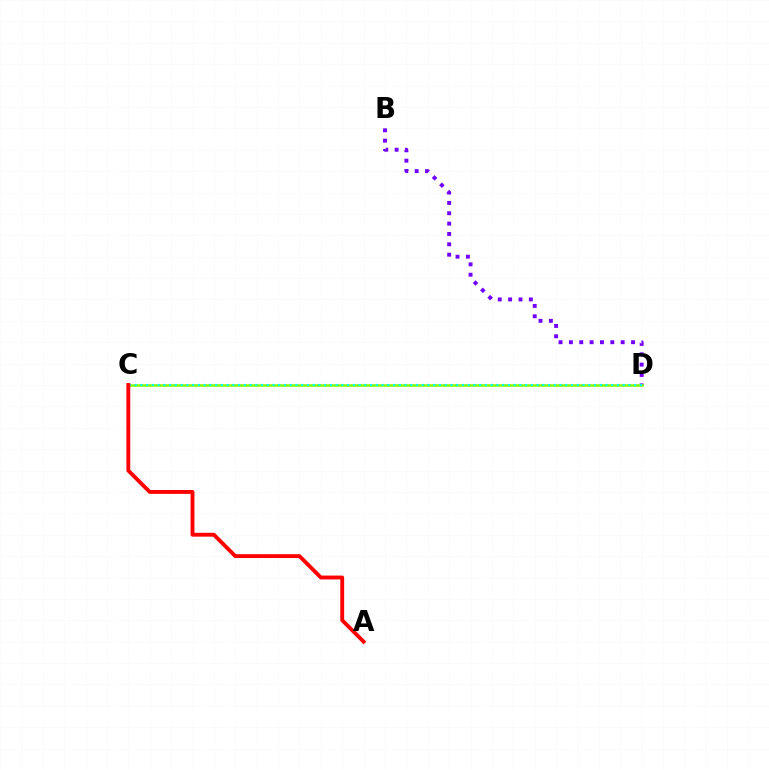{('B', 'D'): [{'color': '#7200ff', 'line_style': 'dotted', 'thickness': 2.81}], ('C', 'D'): [{'color': '#84ff00', 'line_style': 'solid', 'thickness': 1.85}, {'color': '#00fff6', 'line_style': 'dotted', 'thickness': 1.56}], ('A', 'C'): [{'color': '#ff0000', 'line_style': 'solid', 'thickness': 2.78}]}